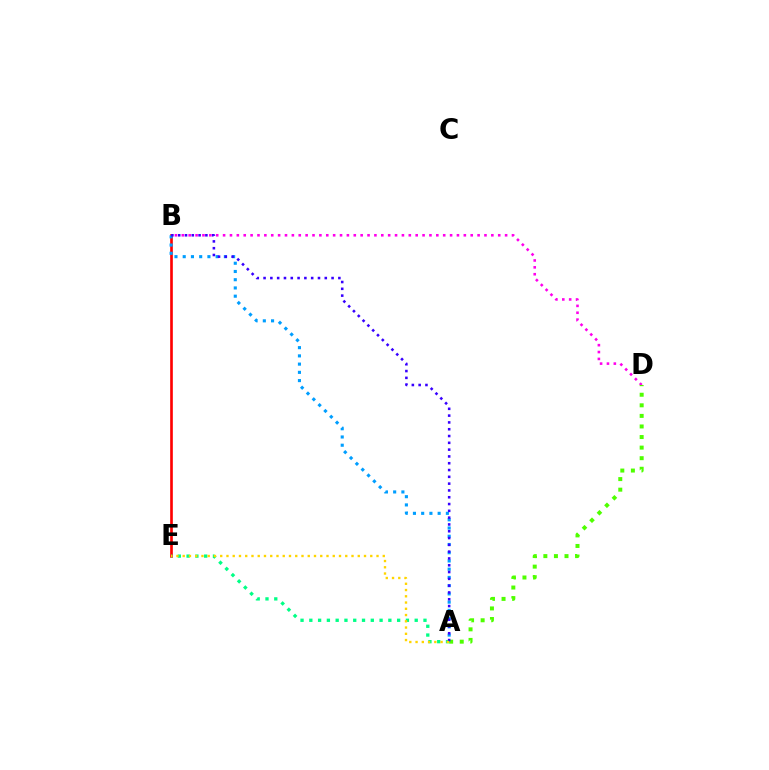{('B', 'E'): [{'color': '#ff0000', 'line_style': 'solid', 'thickness': 1.91}], ('B', 'D'): [{'color': '#ff00ed', 'line_style': 'dotted', 'thickness': 1.87}], ('A', 'D'): [{'color': '#4fff00', 'line_style': 'dotted', 'thickness': 2.87}], ('A', 'E'): [{'color': '#00ff86', 'line_style': 'dotted', 'thickness': 2.39}, {'color': '#ffd500', 'line_style': 'dotted', 'thickness': 1.7}], ('A', 'B'): [{'color': '#009eff', 'line_style': 'dotted', 'thickness': 2.24}, {'color': '#3700ff', 'line_style': 'dotted', 'thickness': 1.85}]}